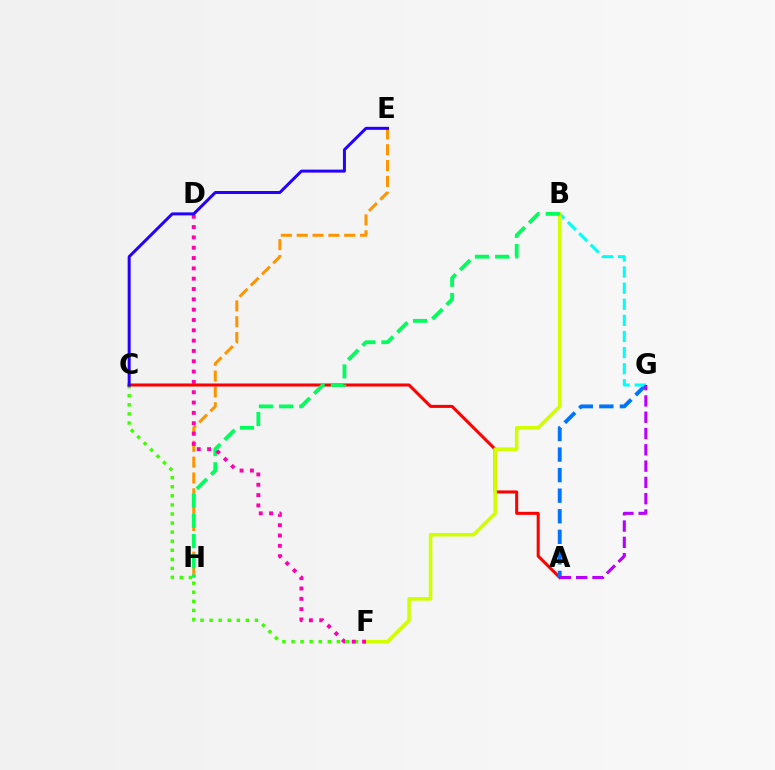{('C', 'F'): [{'color': '#3dff00', 'line_style': 'dotted', 'thickness': 2.47}], ('E', 'H'): [{'color': '#ff9400', 'line_style': 'dashed', 'thickness': 2.15}], ('A', 'C'): [{'color': '#ff0000', 'line_style': 'solid', 'thickness': 2.18}], ('A', 'G'): [{'color': '#0074ff', 'line_style': 'dashed', 'thickness': 2.79}, {'color': '#b900ff', 'line_style': 'dashed', 'thickness': 2.21}], ('B', 'G'): [{'color': '#00fff6', 'line_style': 'dashed', 'thickness': 2.19}], ('B', 'F'): [{'color': '#d1ff00', 'line_style': 'solid', 'thickness': 2.57}], ('B', 'H'): [{'color': '#00ff5c', 'line_style': 'dashed', 'thickness': 2.74}], ('D', 'F'): [{'color': '#ff00ac', 'line_style': 'dotted', 'thickness': 2.81}], ('C', 'E'): [{'color': '#2500ff', 'line_style': 'solid', 'thickness': 2.16}]}